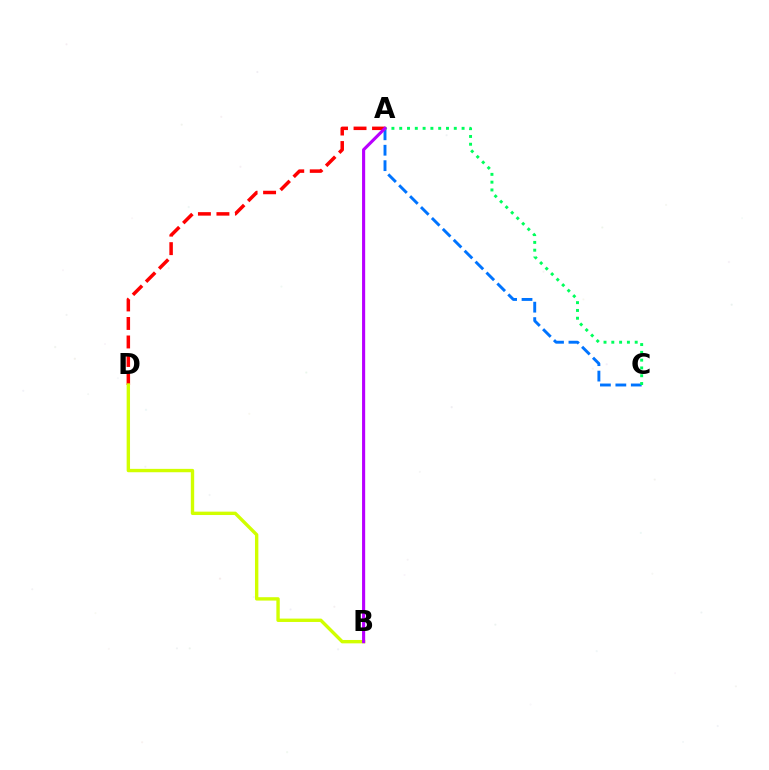{('A', 'D'): [{'color': '#ff0000', 'line_style': 'dashed', 'thickness': 2.51}], ('A', 'C'): [{'color': '#0074ff', 'line_style': 'dashed', 'thickness': 2.1}, {'color': '#00ff5c', 'line_style': 'dotted', 'thickness': 2.12}], ('B', 'D'): [{'color': '#d1ff00', 'line_style': 'solid', 'thickness': 2.43}], ('A', 'B'): [{'color': '#b900ff', 'line_style': 'solid', 'thickness': 2.24}]}